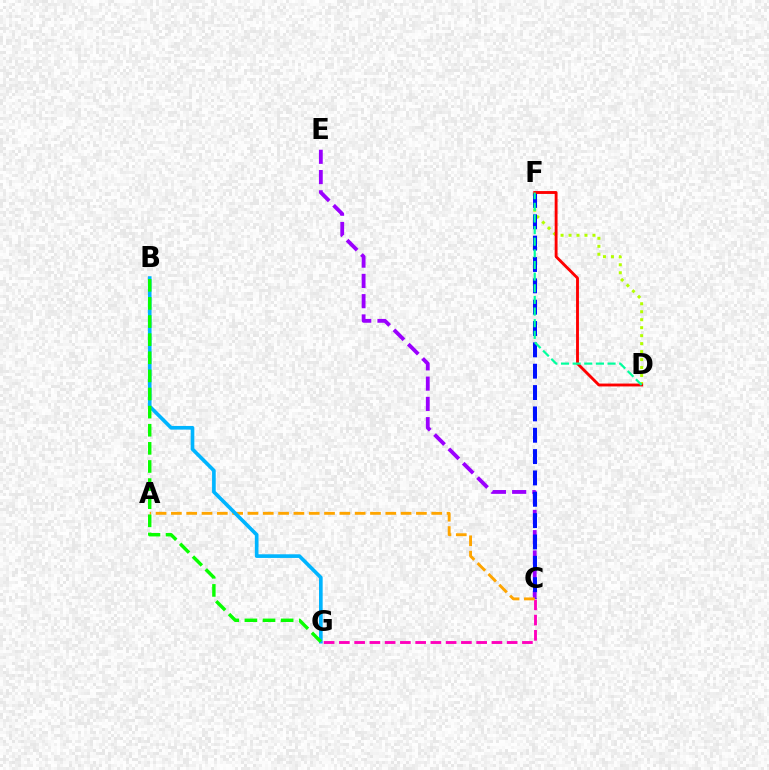{('C', 'E'): [{'color': '#9b00ff', 'line_style': 'dashed', 'thickness': 2.75}], ('C', 'G'): [{'color': '#ff00bd', 'line_style': 'dashed', 'thickness': 2.07}], ('D', 'F'): [{'color': '#b3ff00', 'line_style': 'dotted', 'thickness': 2.17}, {'color': '#ff0000', 'line_style': 'solid', 'thickness': 2.07}, {'color': '#00ff9d', 'line_style': 'dashed', 'thickness': 1.58}], ('C', 'F'): [{'color': '#0010ff', 'line_style': 'dashed', 'thickness': 2.9}], ('A', 'C'): [{'color': '#ffa500', 'line_style': 'dashed', 'thickness': 2.08}], ('B', 'G'): [{'color': '#00b5ff', 'line_style': 'solid', 'thickness': 2.63}, {'color': '#08ff00', 'line_style': 'dashed', 'thickness': 2.46}]}